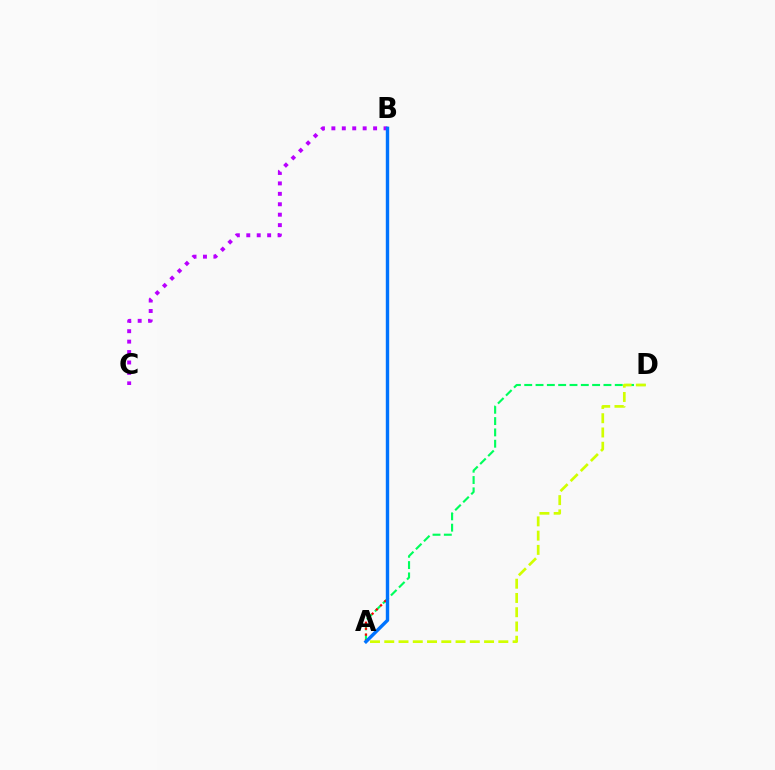{('A', 'D'): [{'color': '#00ff5c', 'line_style': 'dashed', 'thickness': 1.54}, {'color': '#d1ff00', 'line_style': 'dashed', 'thickness': 1.94}], ('A', 'B'): [{'color': '#ff0000', 'line_style': 'dotted', 'thickness': 1.61}, {'color': '#0074ff', 'line_style': 'solid', 'thickness': 2.45}], ('B', 'C'): [{'color': '#b900ff', 'line_style': 'dotted', 'thickness': 2.83}]}